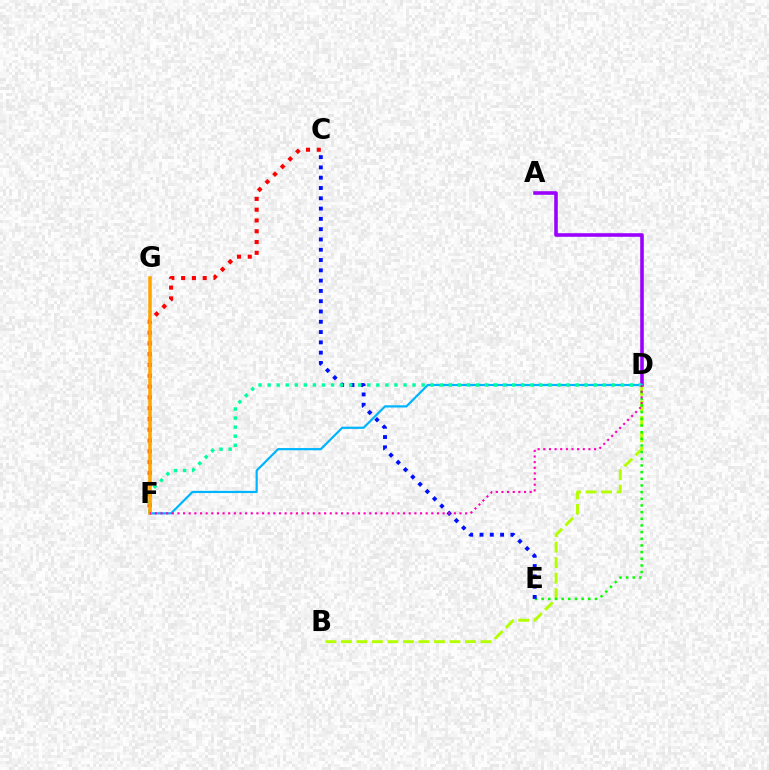{('B', 'D'): [{'color': '#b3ff00', 'line_style': 'dashed', 'thickness': 2.11}], ('C', 'F'): [{'color': '#ff0000', 'line_style': 'dotted', 'thickness': 2.93}], ('A', 'D'): [{'color': '#9b00ff', 'line_style': 'solid', 'thickness': 2.58}], ('D', 'E'): [{'color': '#08ff00', 'line_style': 'dotted', 'thickness': 1.81}], ('C', 'E'): [{'color': '#0010ff', 'line_style': 'dotted', 'thickness': 2.8}], ('D', 'F'): [{'color': '#00b5ff', 'line_style': 'solid', 'thickness': 1.59}, {'color': '#00ff9d', 'line_style': 'dotted', 'thickness': 2.46}, {'color': '#ff00bd', 'line_style': 'dotted', 'thickness': 1.53}], ('F', 'G'): [{'color': '#ffa500', 'line_style': 'solid', 'thickness': 2.54}]}